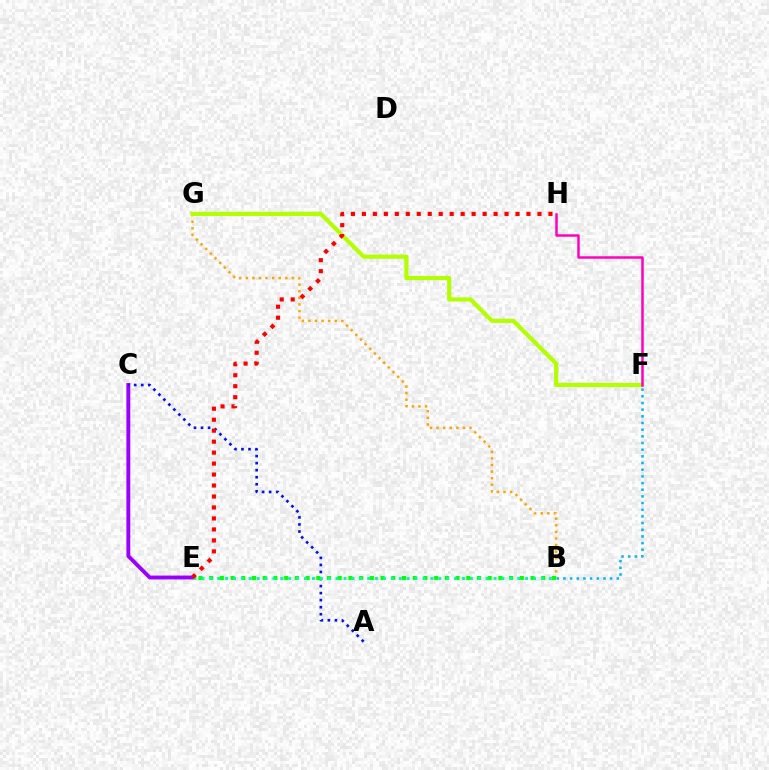{('B', 'G'): [{'color': '#ffa500', 'line_style': 'dotted', 'thickness': 1.79}], ('C', 'E'): [{'color': '#9b00ff', 'line_style': 'solid', 'thickness': 2.8}], ('A', 'C'): [{'color': '#0010ff', 'line_style': 'dotted', 'thickness': 1.91}], ('B', 'E'): [{'color': '#08ff00', 'line_style': 'dotted', 'thickness': 2.91}, {'color': '#00ff9d', 'line_style': 'dotted', 'thickness': 2.15}], ('F', 'G'): [{'color': '#b3ff00', 'line_style': 'solid', 'thickness': 2.99}], ('E', 'H'): [{'color': '#ff0000', 'line_style': 'dotted', 'thickness': 2.98}], ('F', 'H'): [{'color': '#ff00bd', 'line_style': 'solid', 'thickness': 1.8}], ('B', 'F'): [{'color': '#00b5ff', 'line_style': 'dotted', 'thickness': 1.81}]}